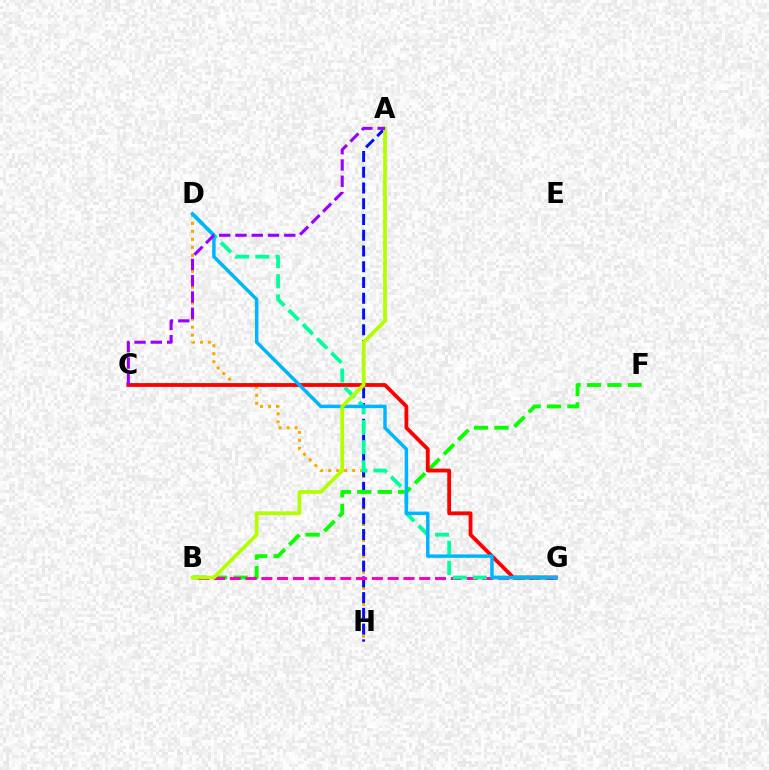{('D', 'H'): [{'color': '#ffa500', 'line_style': 'dotted', 'thickness': 2.17}], ('A', 'H'): [{'color': '#0010ff', 'line_style': 'dashed', 'thickness': 2.14}], ('B', 'F'): [{'color': '#08ff00', 'line_style': 'dashed', 'thickness': 2.78}], ('B', 'G'): [{'color': '#ff00bd', 'line_style': 'dashed', 'thickness': 2.14}], ('C', 'G'): [{'color': '#ff0000', 'line_style': 'solid', 'thickness': 2.75}], ('D', 'G'): [{'color': '#00ff9d', 'line_style': 'dashed', 'thickness': 2.74}, {'color': '#00b5ff', 'line_style': 'solid', 'thickness': 2.5}], ('A', 'B'): [{'color': '#b3ff00', 'line_style': 'solid', 'thickness': 2.69}], ('A', 'C'): [{'color': '#9b00ff', 'line_style': 'dashed', 'thickness': 2.21}]}